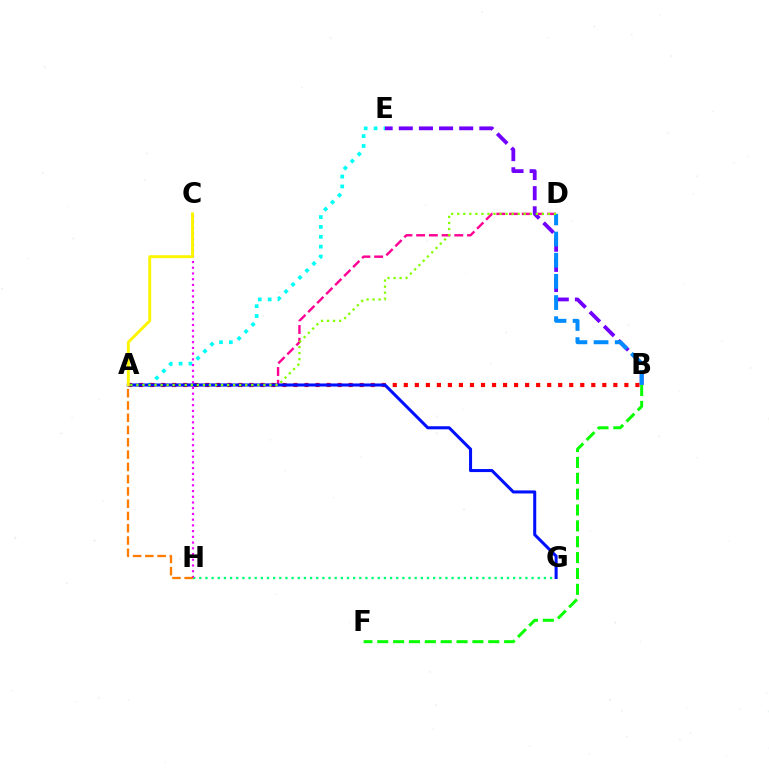{('A', 'D'): [{'color': '#ff0094', 'line_style': 'dashed', 'thickness': 1.73}, {'color': '#84ff00', 'line_style': 'dotted', 'thickness': 1.64}], ('B', 'E'): [{'color': '#7200ff', 'line_style': 'dashed', 'thickness': 2.74}], ('A', 'E'): [{'color': '#00fff6', 'line_style': 'dotted', 'thickness': 2.68}], ('B', 'F'): [{'color': '#08ff00', 'line_style': 'dashed', 'thickness': 2.15}], ('A', 'B'): [{'color': '#ff0000', 'line_style': 'dotted', 'thickness': 3.0}], ('G', 'H'): [{'color': '#00ff74', 'line_style': 'dotted', 'thickness': 1.67}], ('C', 'H'): [{'color': '#ee00ff', 'line_style': 'dotted', 'thickness': 1.56}], ('A', 'H'): [{'color': '#ff7c00', 'line_style': 'dashed', 'thickness': 1.67}], ('B', 'D'): [{'color': '#008cff', 'line_style': 'dashed', 'thickness': 2.87}], ('A', 'G'): [{'color': '#0010ff', 'line_style': 'solid', 'thickness': 2.19}], ('A', 'C'): [{'color': '#fcf500', 'line_style': 'solid', 'thickness': 2.1}]}